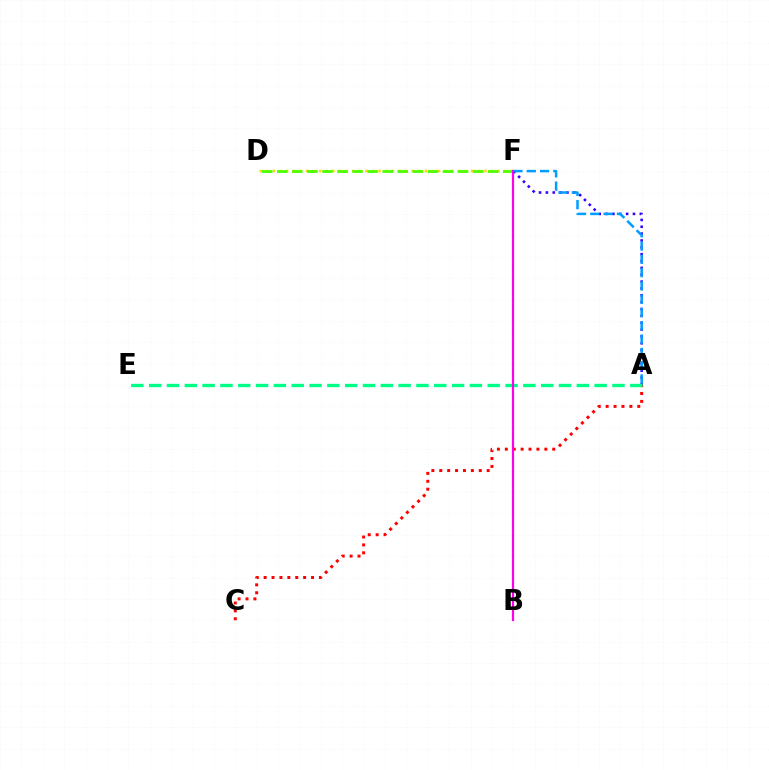{('D', 'F'): [{'color': '#ffd500', 'line_style': 'dotted', 'thickness': 1.8}, {'color': '#4fff00', 'line_style': 'dashed', 'thickness': 2.05}], ('A', 'C'): [{'color': '#ff0000', 'line_style': 'dotted', 'thickness': 2.15}], ('A', 'F'): [{'color': '#3700ff', 'line_style': 'dotted', 'thickness': 1.86}, {'color': '#009eff', 'line_style': 'dashed', 'thickness': 1.81}], ('A', 'E'): [{'color': '#00ff86', 'line_style': 'dashed', 'thickness': 2.42}], ('B', 'F'): [{'color': '#ff00ed', 'line_style': 'solid', 'thickness': 1.58}]}